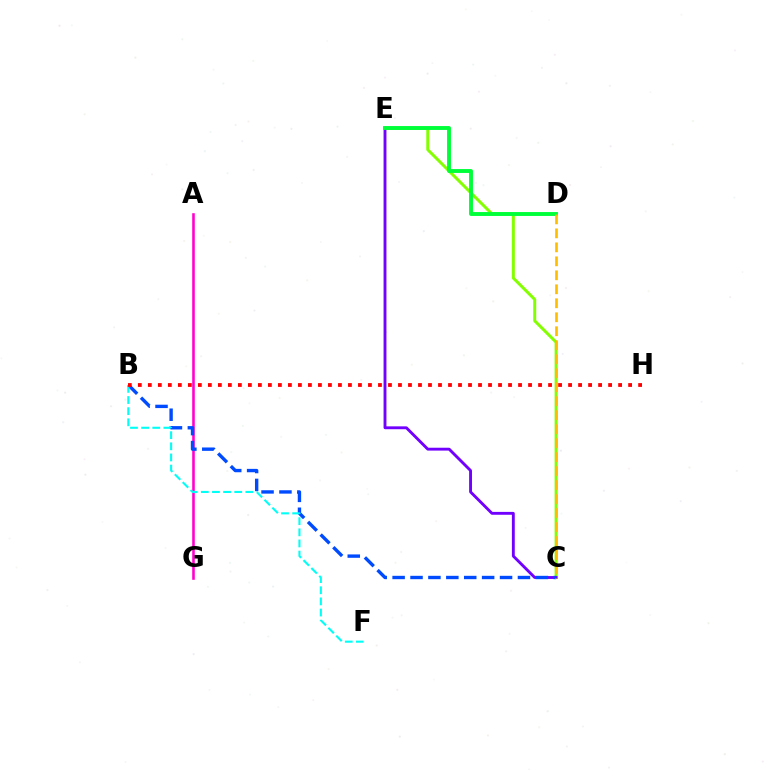{('A', 'G'): [{'color': '#ff00cf', 'line_style': 'solid', 'thickness': 1.87}], ('C', 'E'): [{'color': '#84ff00', 'line_style': 'solid', 'thickness': 2.16}, {'color': '#7200ff', 'line_style': 'solid', 'thickness': 2.07}], ('B', 'C'): [{'color': '#004bff', 'line_style': 'dashed', 'thickness': 2.43}], ('D', 'E'): [{'color': '#00ff39', 'line_style': 'solid', 'thickness': 2.8}], ('C', 'D'): [{'color': '#ffbd00', 'line_style': 'dashed', 'thickness': 1.9}], ('B', 'F'): [{'color': '#00fff6', 'line_style': 'dashed', 'thickness': 1.51}], ('B', 'H'): [{'color': '#ff0000', 'line_style': 'dotted', 'thickness': 2.72}]}